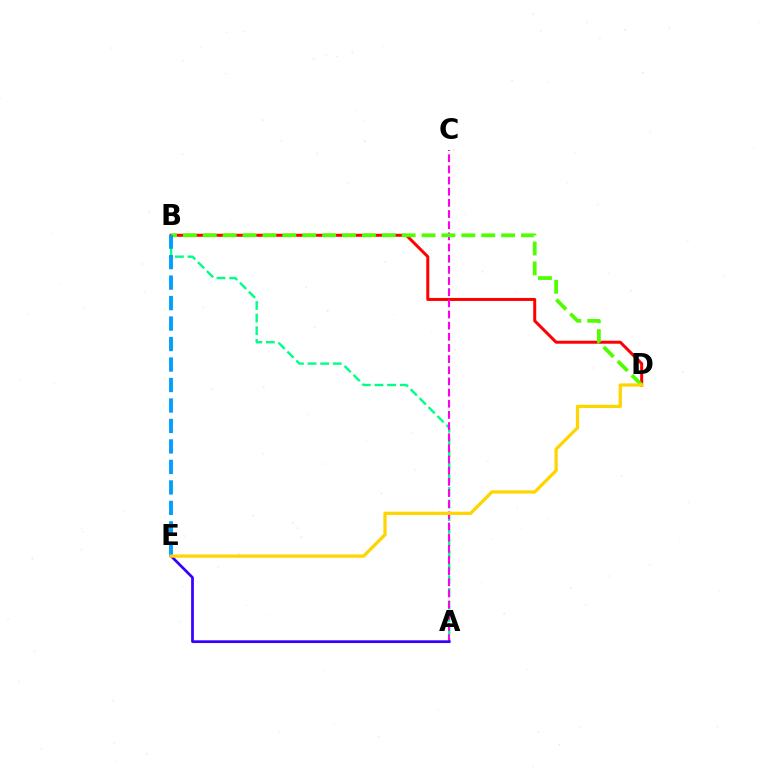{('B', 'D'): [{'color': '#ff0000', 'line_style': 'solid', 'thickness': 2.16}, {'color': '#4fff00', 'line_style': 'dashed', 'thickness': 2.7}], ('A', 'B'): [{'color': '#00ff86', 'line_style': 'dashed', 'thickness': 1.72}], ('A', 'C'): [{'color': '#ff00ed', 'line_style': 'dashed', 'thickness': 1.52}], ('A', 'E'): [{'color': '#3700ff', 'line_style': 'solid', 'thickness': 1.97}], ('B', 'E'): [{'color': '#009eff', 'line_style': 'dashed', 'thickness': 2.78}], ('D', 'E'): [{'color': '#ffd500', 'line_style': 'solid', 'thickness': 2.35}]}